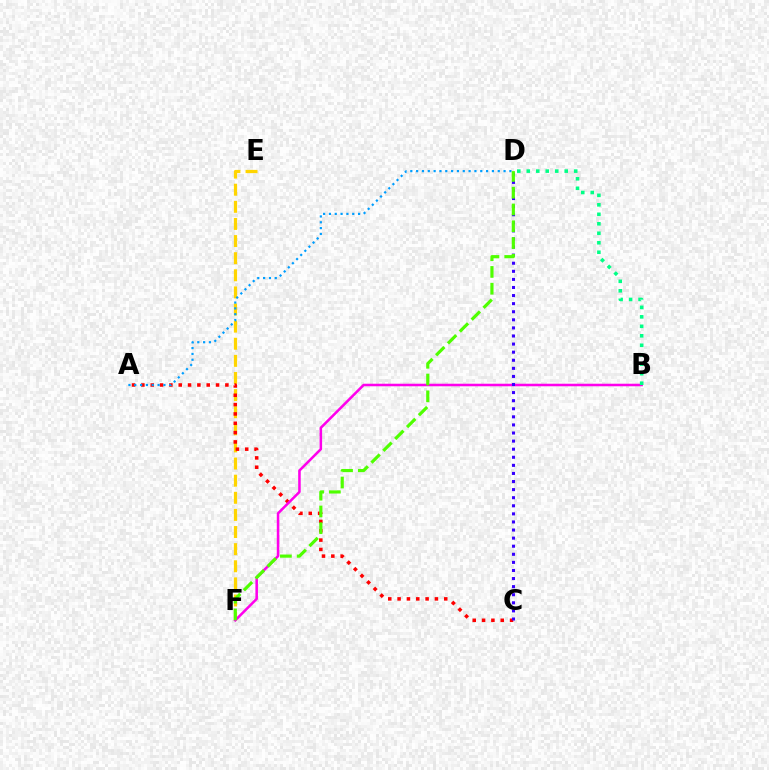{('E', 'F'): [{'color': '#ffd500', 'line_style': 'dashed', 'thickness': 2.33}], ('A', 'C'): [{'color': '#ff0000', 'line_style': 'dotted', 'thickness': 2.54}], ('B', 'F'): [{'color': '#ff00ed', 'line_style': 'solid', 'thickness': 1.83}], ('A', 'D'): [{'color': '#009eff', 'line_style': 'dotted', 'thickness': 1.58}], ('B', 'D'): [{'color': '#00ff86', 'line_style': 'dotted', 'thickness': 2.58}], ('C', 'D'): [{'color': '#3700ff', 'line_style': 'dotted', 'thickness': 2.2}], ('D', 'F'): [{'color': '#4fff00', 'line_style': 'dashed', 'thickness': 2.28}]}